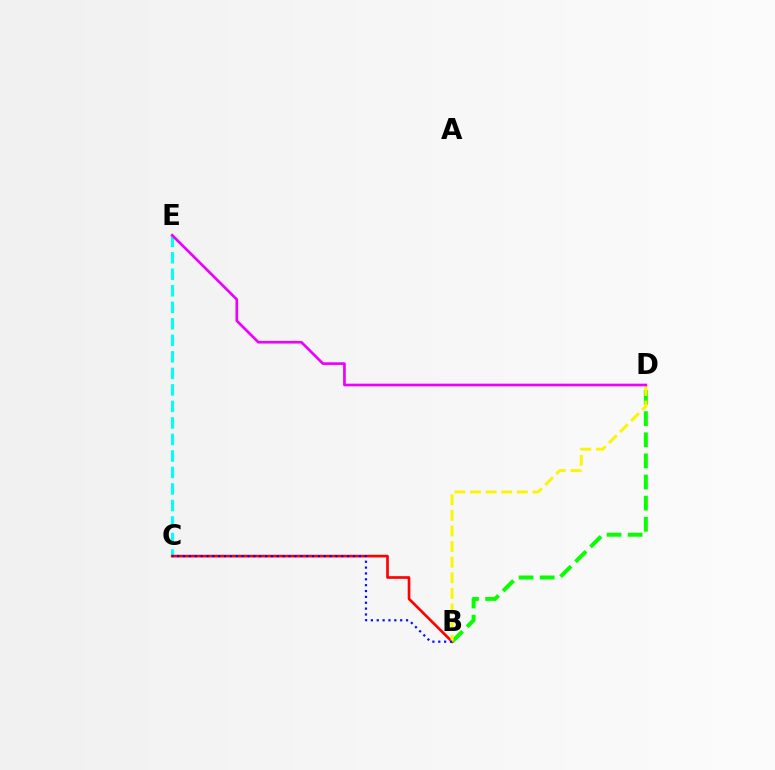{('C', 'E'): [{'color': '#00fff6', 'line_style': 'dashed', 'thickness': 2.24}], ('B', 'D'): [{'color': '#08ff00', 'line_style': 'dashed', 'thickness': 2.87}, {'color': '#fcf500', 'line_style': 'dashed', 'thickness': 2.12}], ('B', 'C'): [{'color': '#ff0000', 'line_style': 'solid', 'thickness': 1.91}, {'color': '#0010ff', 'line_style': 'dotted', 'thickness': 1.59}], ('D', 'E'): [{'color': '#ee00ff', 'line_style': 'solid', 'thickness': 1.93}]}